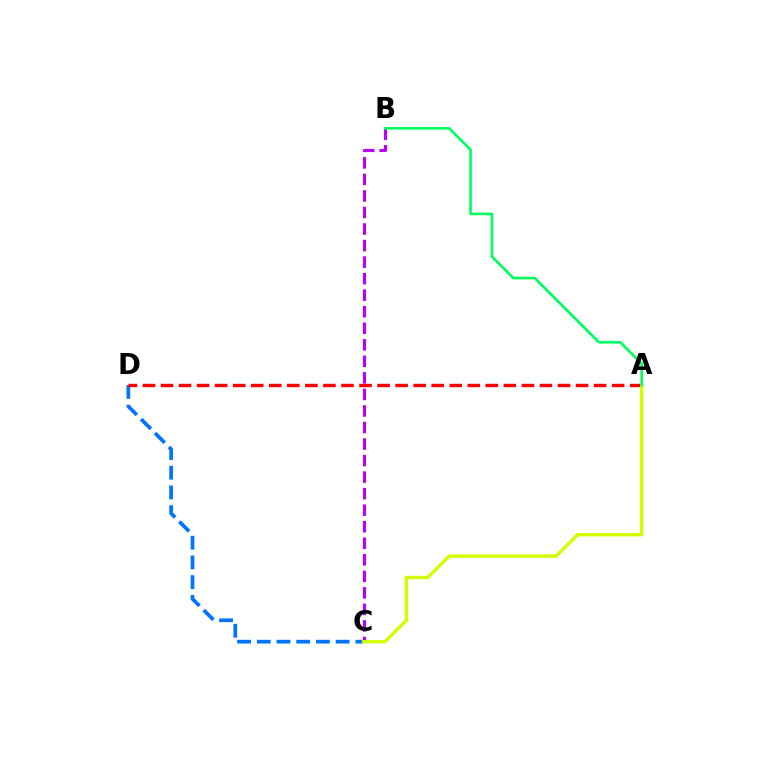{('C', 'D'): [{'color': '#0074ff', 'line_style': 'dashed', 'thickness': 2.68}], ('A', 'D'): [{'color': '#ff0000', 'line_style': 'dashed', 'thickness': 2.45}], ('B', 'C'): [{'color': '#b900ff', 'line_style': 'dashed', 'thickness': 2.25}], ('A', 'C'): [{'color': '#d1ff00', 'line_style': 'solid', 'thickness': 2.41}], ('A', 'B'): [{'color': '#00ff5c', 'line_style': 'solid', 'thickness': 1.88}]}